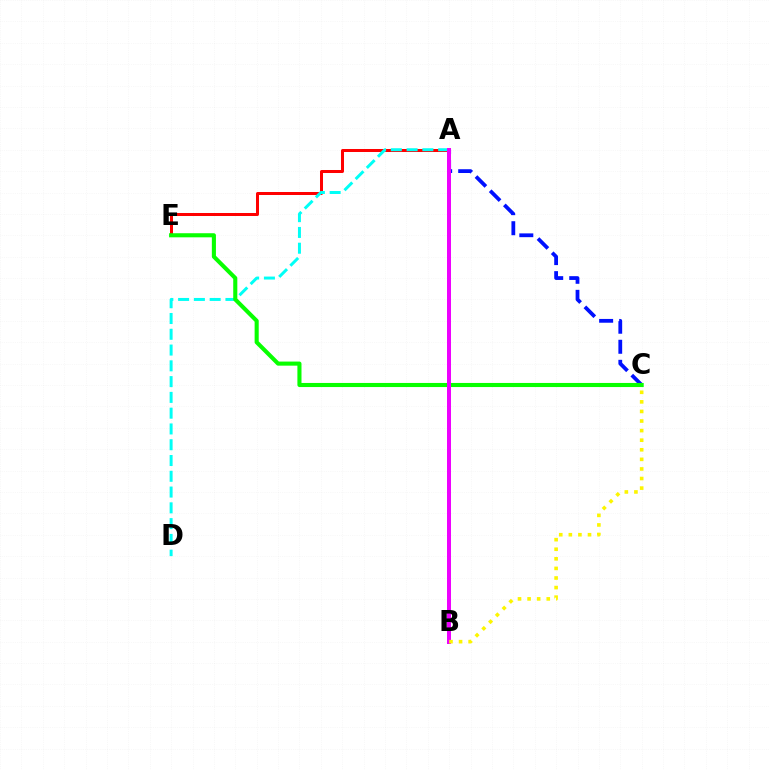{('A', 'E'): [{'color': '#ff0000', 'line_style': 'solid', 'thickness': 2.17}], ('A', 'D'): [{'color': '#00fff6', 'line_style': 'dashed', 'thickness': 2.14}], ('A', 'C'): [{'color': '#0010ff', 'line_style': 'dashed', 'thickness': 2.72}], ('C', 'E'): [{'color': '#08ff00', 'line_style': 'solid', 'thickness': 2.95}], ('A', 'B'): [{'color': '#ee00ff', 'line_style': 'solid', 'thickness': 2.87}], ('B', 'C'): [{'color': '#fcf500', 'line_style': 'dotted', 'thickness': 2.6}]}